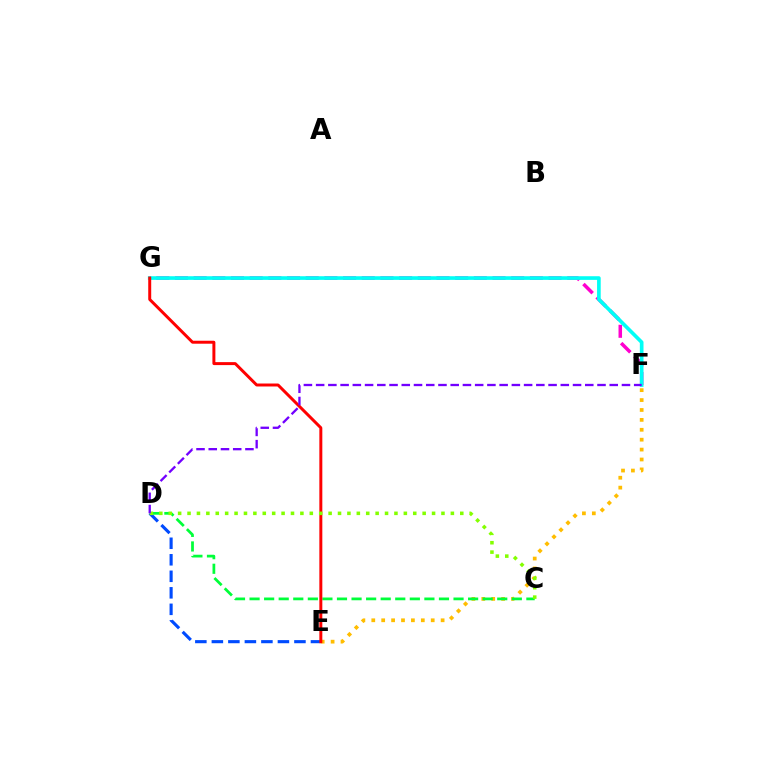{('D', 'E'): [{'color': '#004bff', 'line_style': 'dashed', 'thickness': 2.24}], ('E', 'F'): [{'color': '#ffbd00', 'line_style': 'dotted', 'thickness': 2.69}], ('F', 'G'): [{'color': '#ff00cf', 'line_style': 'dashed', 'thickness': 2.54}, {'color': '#00fff6', 'line_style': 'solid', 'thickness': 2.64}], ('C', 'D'): [{'color': '#00ff39', 'line_style': 'dashed', 'thickness': 1.98}, {'color': '#84ff00', 'line_style': 'dotted', 'thickness': 2.56}], ('E', 'G'): [{'color': '#ff0000', 'line_style': 'solid', 'thickness': 2.14}], ('D', 'F'): [{'color': '#7200ff', 'line_style': 'dashed', 'thickness': 1.66}]}